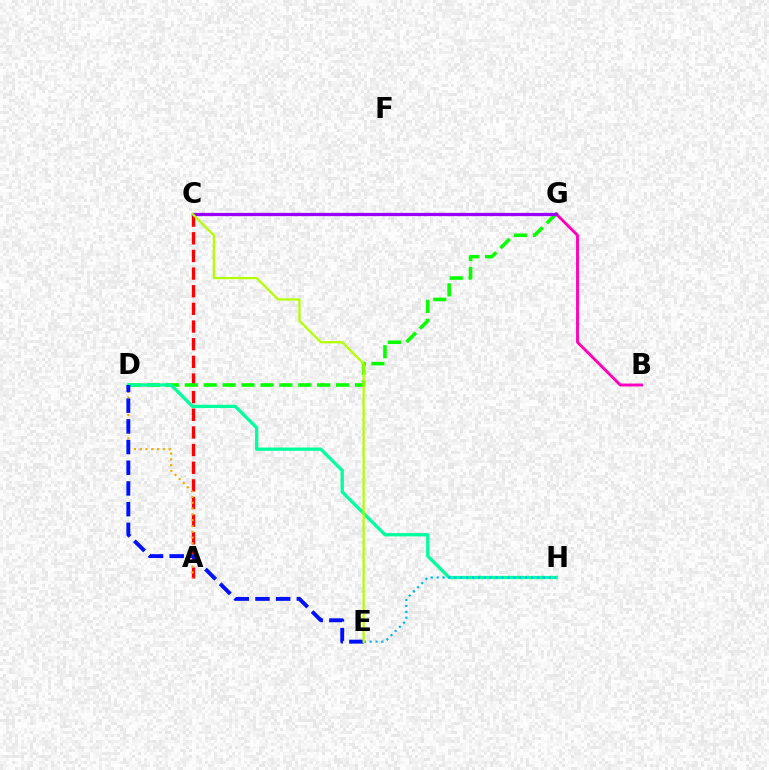{('B', 'G'): [{'color': '#ff00bd', 'line_style': 'solid', 'thickness': 2.08}], ('A', 'C'): [{'color': '#ff0000', 'line_style': 'dashed', 'thickness': 2.4}], ('D', 'G'): [{'color': '#08ff00', 'line_style': 'dashed', 'thickness': 2.57}], ('A', 'D'): [{'color': '#ffa500', 'line_style': 'dotted', 'thickness': 1.58}], ('C', 'G'): [{'color': '#9b00ff', 'line_style': 'solid', 'thickness': 2.35}], ('D', 'H'): [{'color': '#00ff9d', 'line_style': 'solid', 'thickness': 2.35}], ('D', 'E'): [{'color': '#0010ff', 'line_style': 'dashed', 'thickness': 2.81}], ('E', 'H'): [{'color': '#00b5ff', 'line_style': 'dotted', 'thickness': 1.6}], ('C', 'E'): [{'color': '#b3ff00', 'line_style': 'solid', 'thickness': 1.64}]}